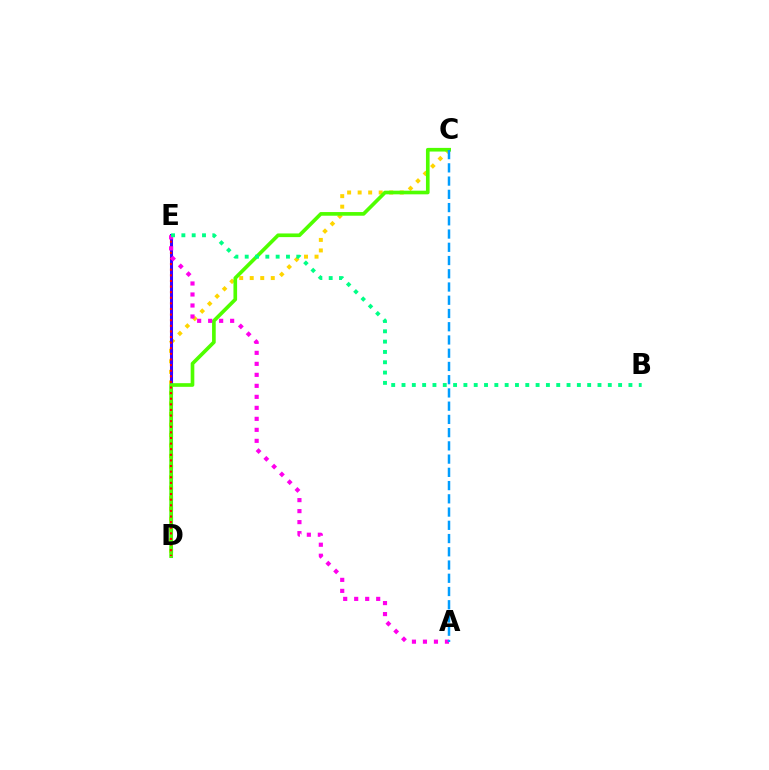{('C', 'D'): [{'color': '#ffd500', 'line_style': 'dotted', 'thickness': 2.86}, {'color': '#4fff00', 'line_style': 'solid', 'thickness': 2.63}], ('D', 'E'): [{'color': '#3700ff', 'line_style': 'solid', 'thickness': 2.19}, {'color': '#ff0000', 'line_style': 'dotted', 'thickness': 1.52}], ('A', 'E'): [{'color': '#ff00ed', 'line_style': 'dotted', 'thickness': 2.99}], ('A', 'C'): [{'color': '#009eff', 'line_style': 'dashed', 'thickness': 1.8}], ('B', 'E'): [{'color': '#00ff86', 'line_style': 'dotted', 'thickness': 2.8}]}